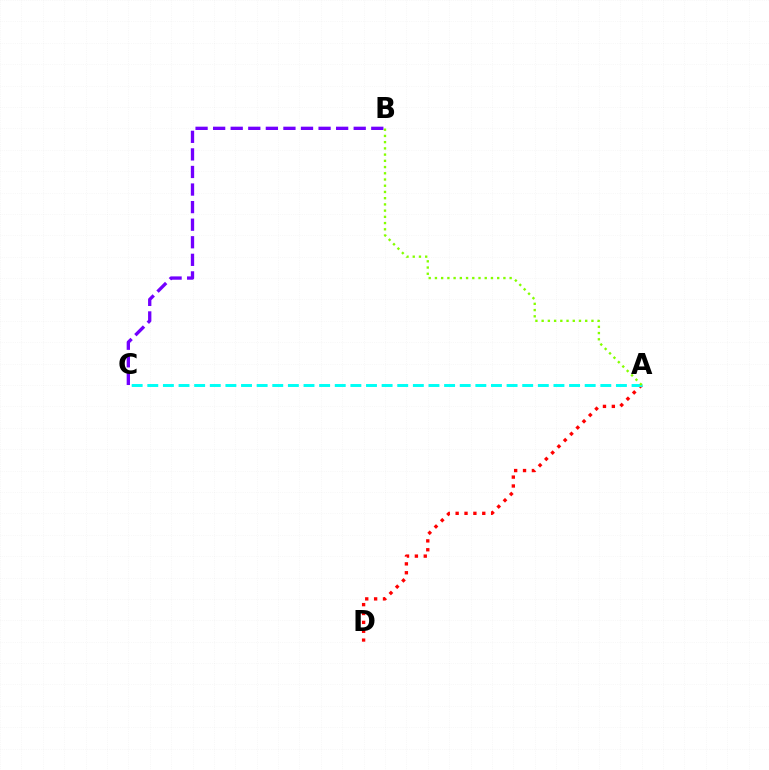{('B', 'C'): [{'color': '#7200ff', 'line_style': 'dashed', 'thickness': 2.39}], ('A', 'D'): [{'color': '#ff0000', 'line_style': 'dotted', 'thickness': 2.41}], ('A', 'C'): [{'color': '#00fff6', 'line_style': 'dashed', 'thickness': 2.12}], ('A', 'B'): [{'color': '#84ff00', 'line_style': 'dotted', 'thickness': 1.69}]}